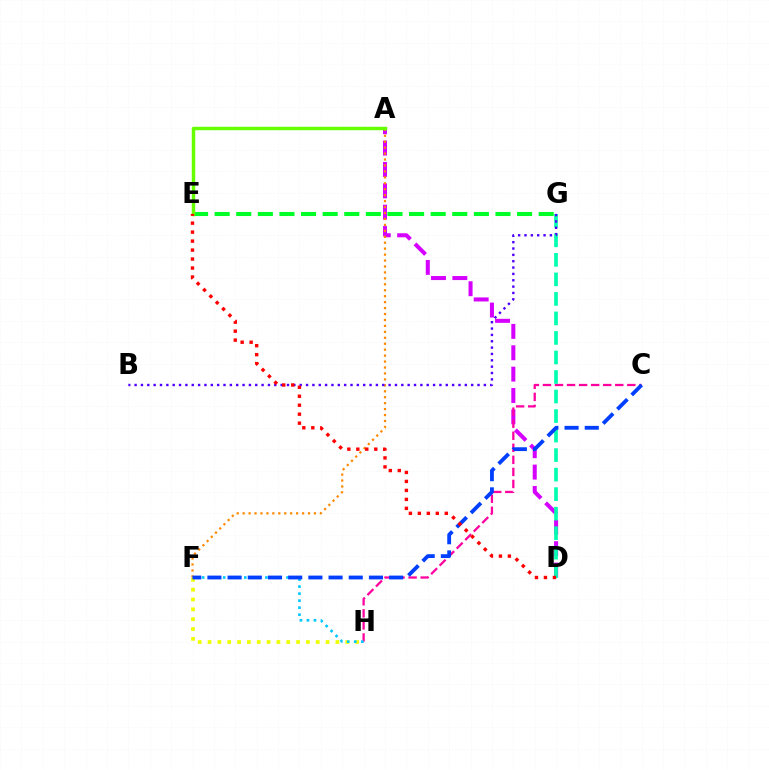{('E', 'G'): [{'color': '#00ff27', 'line_style': 'dashed', 'thickness': 2.93}], ('A', 'D'): [{'color': '#d600ff', 'line_style': 'dashed', 'thickness': 2.9}], ('A', 'F'): [{'color': '#ff8800', 'line_style': 'dotted', 'thickness': 1.61}], ('C', 'H'): [{'color': '#ff00a0', 'line_style': 'dashed', 'thickness': 1.64}], ('F', 'H'): [{'color': '#eeff00', 'line_style': 'dotted', 'thickness': 2.67}, {'color': '#00c7ff', 'line_style': 'dotted', 'thickness': 1.91}], ('D', 'G'): [{'color': '#00ffaf', 'line_style': 'dashed', 'thickness': 2.65}], ('A', 'E'): [{'color': '#66ff00', 'line_style': 'solid', 'thickness': 2.48}], ('B', 'G'): [{'color': '#4f00ff', 'line_style': 'dotted', 'thickness': 1.73}], ('C', 'F'): [{'color': '#003fff', 'line_style': 'dashed', 'thickness': 2.74}], ('D', 'E'): [{'color': '#ff0000', 'line_style': 'dotted', 'thickness': 2.44}]}